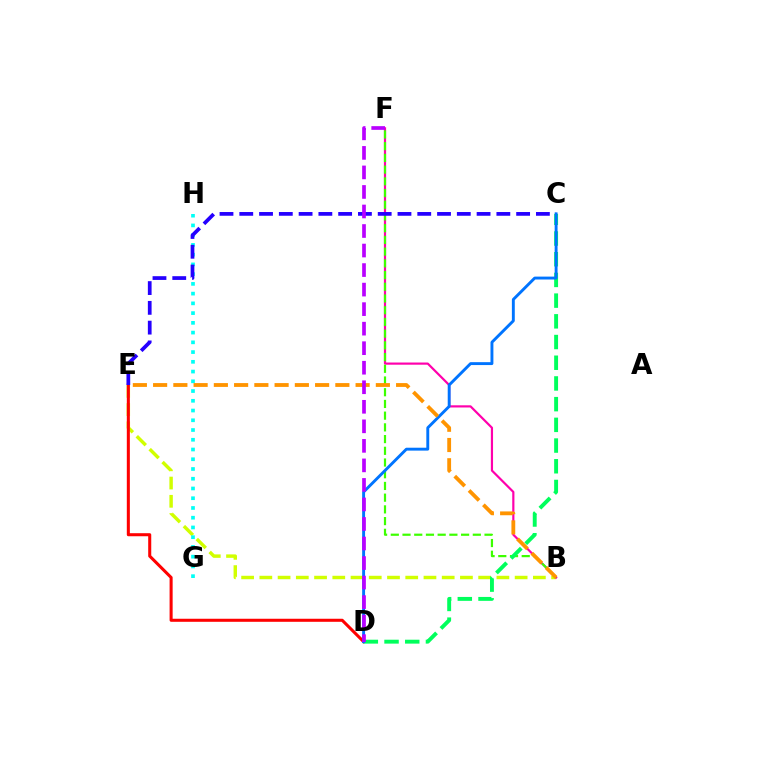{('B', 'E'): [{'color': '#d1ff00', 'line_style': 'dashed', 'thickness': 2.48}, {'color': '#ff9400', 'line_style': 'dashed', 'thickness': 2.75}], ('G', 'H'): [{'color': '#00fff6', 'line_style': 'dotted', 'thickness': 2.65}], ('B', 'F'): [{'color': '#ff00ac', 'line_style': 'solid', 'thickness': 1.57}, {'color': '#3dff00', 'line_style': 'dashed', 'thickness': 1.59}], ('D', 'E'): [{'color': '#ff0000', 'line_style': 'solid', 'thickness': 2.2}], ('C', 'E'): [{'color': '#2500ff', 'line_style': 'dashed', 'thickness': 2.69}], ('C', 'D'): [{'color': '#00ff5c', 'line_style': 'dashed', 'thickness': 2.81}, {'color': '#0074ff', 'line_style': 'solid', 'thickness': 2.09}], ('D', 'F'): [{'color': '#b900ff', 'line_style': 'dashed', 'thickness': 2.65}]}